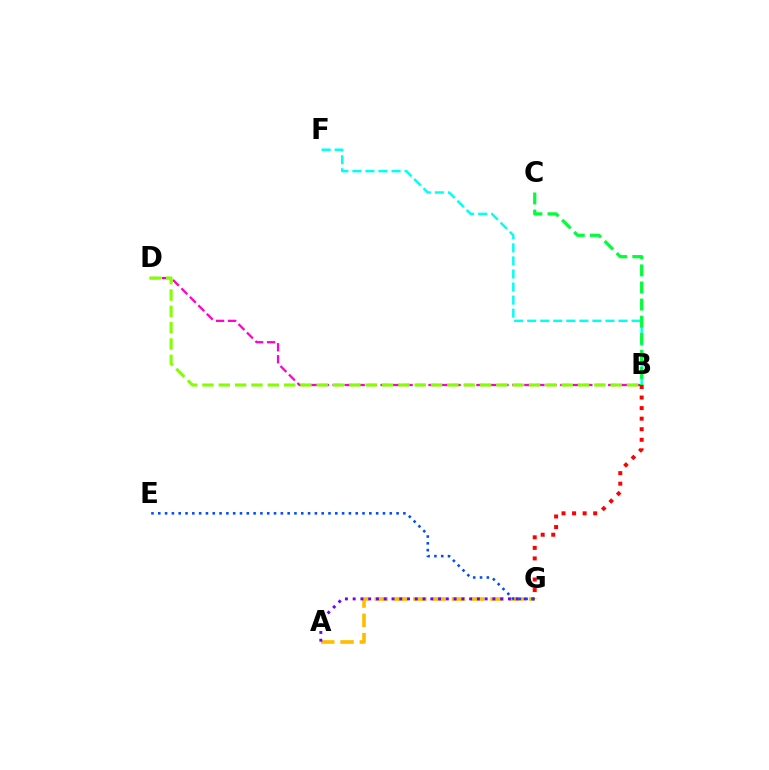{('A', 'G'): [{'color': '#ffbd00', 'line_style': 'dashed', 'thickness': 2.62}, {'color': '#7200ff', 'line_style': 'dotted', 'thickness': 2.11}], ('B', 'D'): [{'color': '#ff00cf', 'line_style': 'dashed', 'thickness': 1.63}, {'color': '#84ff00', 'line_style': 'dashed', 'thickness': 2.22}], ('E', 'G'): [{'color': '#004bff', 'line_style': 'dotted', 'thickness': 1.85}], ('B', 'G'): [{'color': '#ff0000', 'line_style': 'dotted', 'thickness': 2.87}], ('B', 'F'): [{'color': '#00fff6', 'line_style': 'dashed', 'thickness': 1.77}], ('B', 'C'): [{'color': '#00ff39', 'line_style': 'dashed', 'thickness': 2.32}]}